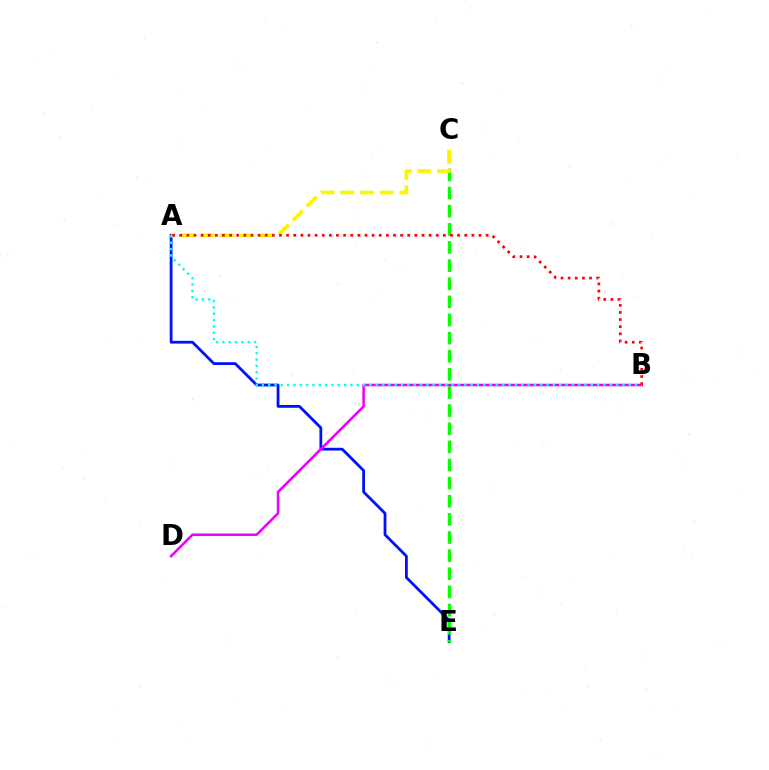{('A', 'E'): [{'color': '#0010ff', 'line_style': 'solid', 'thickness': 2.0}], ('C', 'E'): [{'color': '#08ff00', 'line_style': 'dashed', 'thickness': 2.46}], ('B', 'D'): [{'color': '#ee00ff', 'line_style': 'solid', 'thickness': 1.84}], ('A', 'C'): [{'color': '#fcf500', 'line_style': 'dashed', 'thickness': 2.67}], ('A', 'B'): [{'color': '#ff0000', 'line_style': 'dotted', 'thickness': 1.94}, {'color': '#00fff6', 'line_style': 'dotted', 'thickness': 1.72}]}